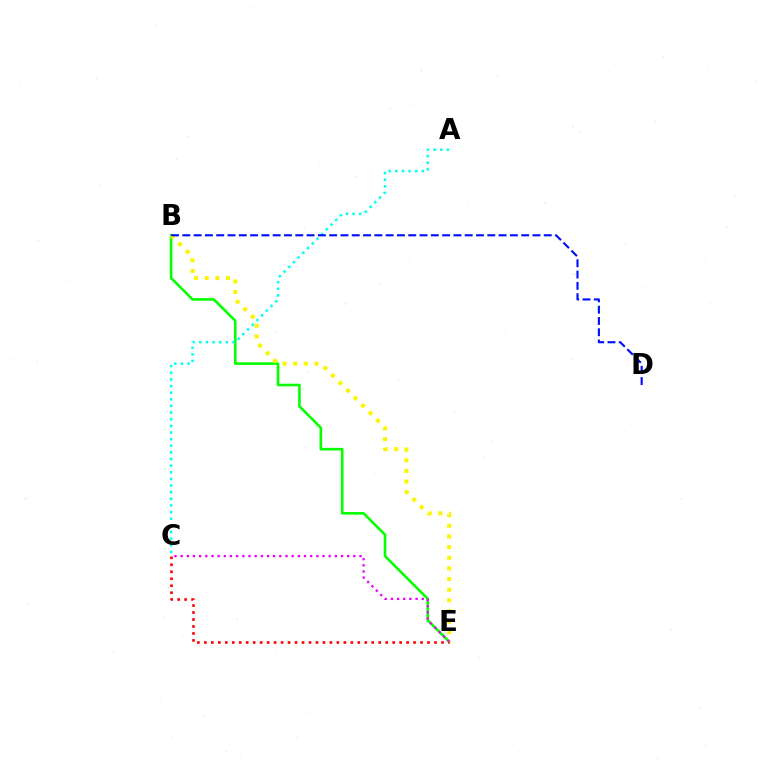{('B', 'E'): [{'color': '#08ff00', 'line_style': 'solid', 'thickness': 1.89}, {'color': '#fcf500', 'line_style': 'dotted', 'thickness': 2.89}], ('A', 'C'): [{'color': '#00fff6', 'line_style': 'dotted', 'thickness': 1.8}], ('C', 'E'): [{'color': '#ff0000', 'line_style': 'dotted', 'thickness': 1.89}, {'color': '#ee00ff', 'line_style': 'dotted', 'thickness': 1.68}], ('B', 'D'): [{'color': '#0010ff', 'line_style': 'dashed', 'thickness': 1.53}]}